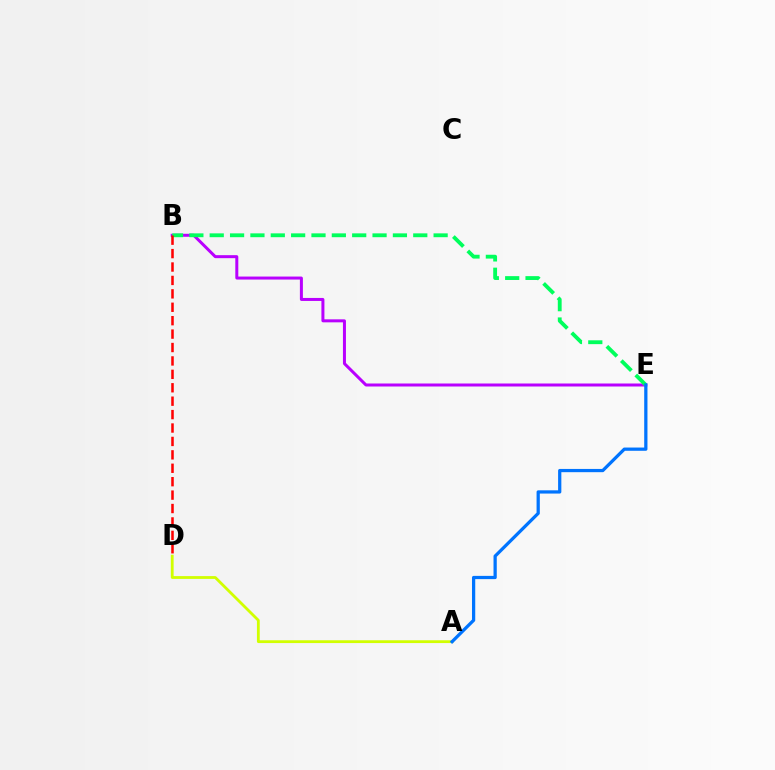{('B', 'E'): [{'color': '#b900ff', 'line_style': 'solid', 'thickness': 2.16}, {'color': '#00ff5c', 'line_style': 'dashed', 'thickness': 2.77}], ('A', 'D'): [{'color': '#d1ff00', 'line_style': 'solid', 'thickness': 2.02}], ('B', 'D'): [{'color': '#ff0000', 'line_style': 'dashed', 'thickness': 1.82}], ('A', 'E'): [{'color': '#0074ff', 'line_style': 'solid', 'thickness': 2.34}]}